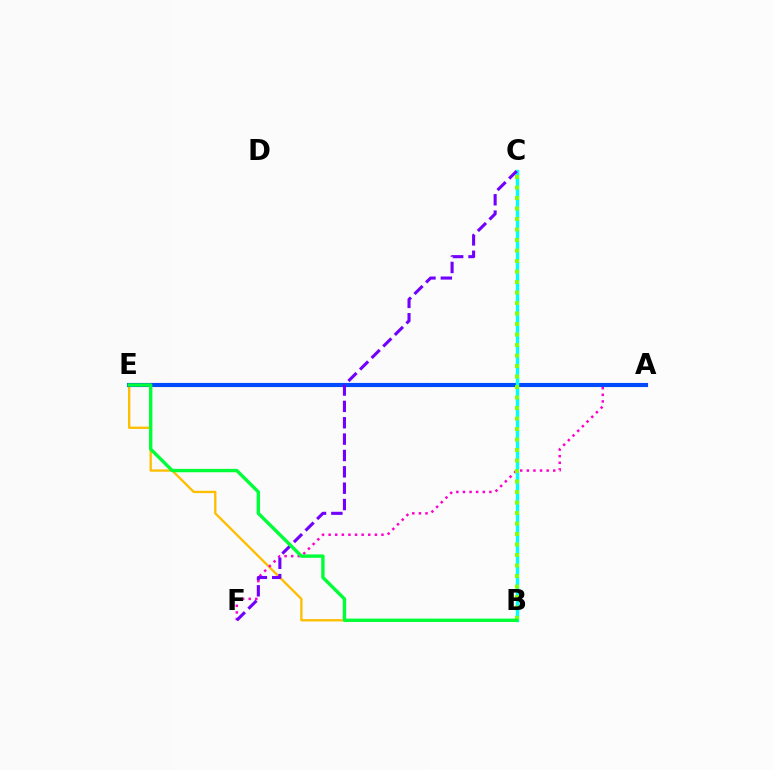{('B', 'E'): [{'color': '#ffbd00', 'line_style': 'solid', 'thickness': 1.67}, {'color': '#00ff39', 'line_style': 'solid', 'thickness': 2.44}], ('A', 'E'): [{'color': '#ff0000', 'line_style': 'solid', 'thickness': 2.11}, {'color': '#004bff', 'line_style': 'solid', 'thickness': 2.97}], ('A', 'F'): [{'color': '#ff00cf', 'line_style': 'dotted', 'thickness': 1.8}], ('B', 'C'): [{'color': '#00fff6', 'line_style': 'solid', 'thickness': 2.45}, {'color': '#84ff00', 'line_style': 'dotted', 'thickness': 2.85}], ('C', 'F'): [{'color': '#7200ff', 'line_style': 'dashed', 'thickness': 2.22}]}